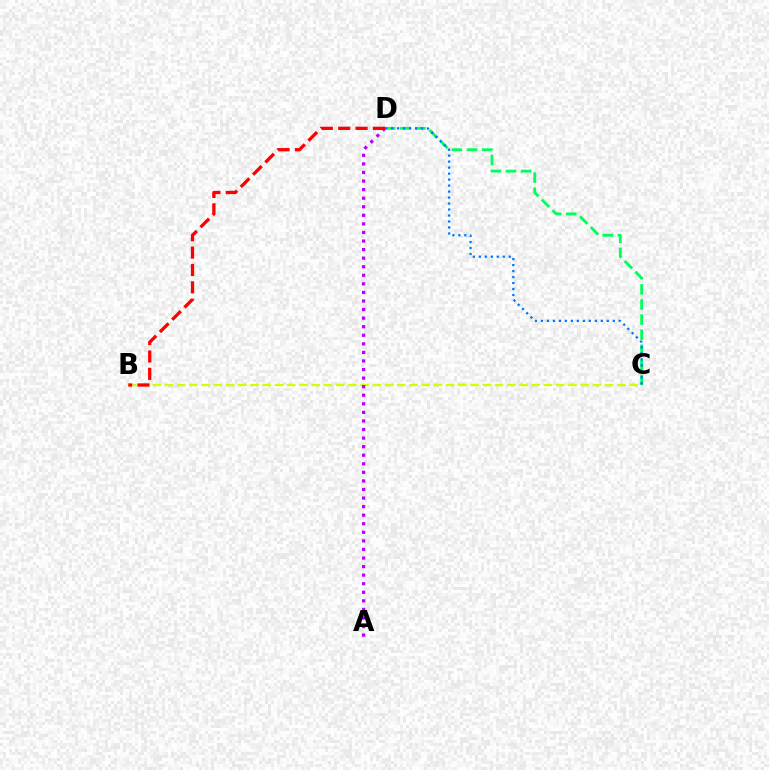{('B', 'C'): [{'color': '#d1ff00', 'line_style': 'dashed', 'thickness': 1.66}], ('A', 'D'): [{'color': '#b900ff', 'line_style': 'dotted', 'thickness': 2.33}], ('C', 'D'): [{'color': '#00ff5c', 'line_style': 'dashed', 'thickness': 2.05}, {'color': '#0074ff', 'line_style': 'dotted', 'thickness': 1.63}], ('B', 'D'): [{'color': '#ff0000', 'line_style': 'dashed', 'thickness': 2.36}]}